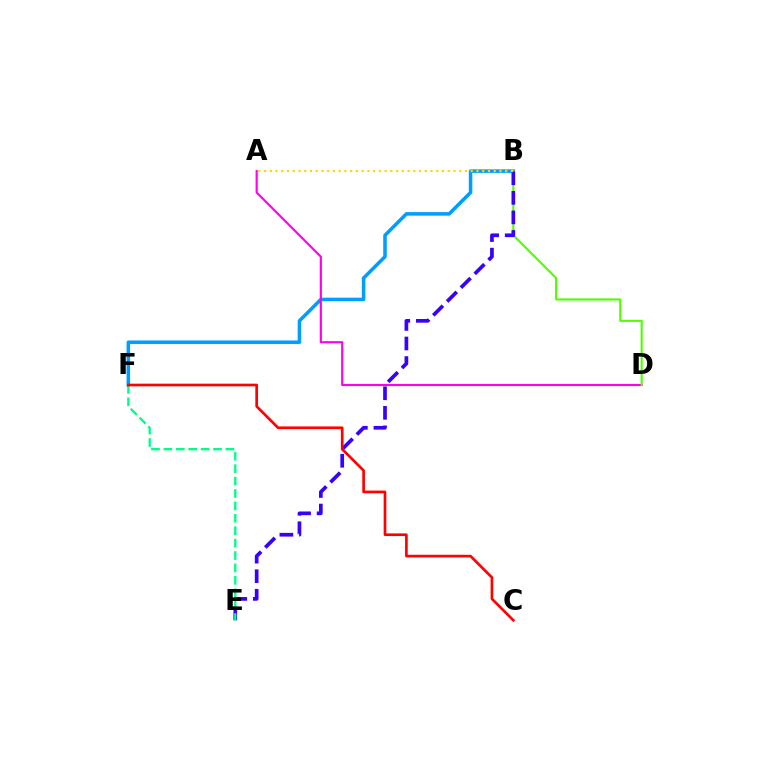{('B', 'F'): [{'color': '#009eff', 'line_style': 'solid', 'thickness': 2.54}], ('A', 'D'): [{'color': '#ff00ed', 'line_style': 'solid', 'thickness': 1.55}], ('B', 'D'): [{'color': '#4fff00', 'line_style': 'solid', 'thickness': 1.52}], ('B', 'E'): [{'color': '#3700ff', 'line_style': 'dashed', 'thickness': 2.66}], ('E', 'F'): [{'color': '#00ff86', 'line_style': 'dashed', 'thickness': 1.69}], ('C', 'F'): [{'color': '#ff0000', 'line_style': 'solid', 'thickness': 1.93}], ('A', 'B'): [{'color': '#ffd500', 'line_style': 'dotted', 'thickness': 1.56}]}